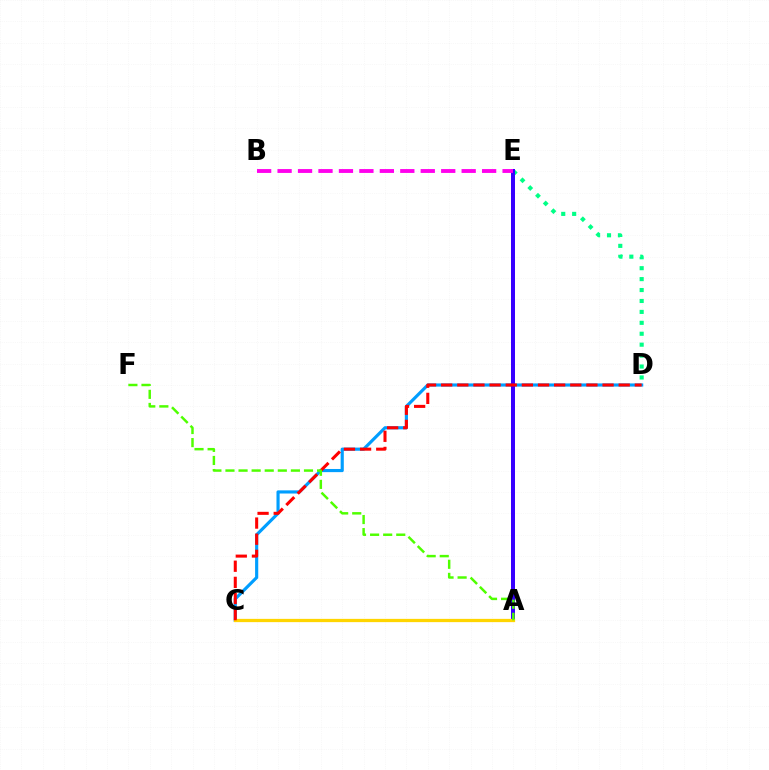{('D', 'E'): [{'color': '#00ff86', 'line_style': 'dotted', 'thickness': 2.97}], ('C', 'D'): [{'color': '#009eff', 'line_style': 'solid', 'thickness': 2.27}, {'color': '#ff0000', 'line_style': 'dashed', 'thickness': 2.19}], ('A', 'E'): [{'color': '#3700ff', 'line_style': 'solid', 'thickness': 2.87}], ('A', 'C'): [{'color': '#ffd500', 'line_style': 'solid', 'thickness': 2.35}], ('B', 'E'): [{'color': '#ff00ed', 'line_style': 'dashed', 'thickness': 2.78}], ('A', 'F'): [{'color': '#4fff00', 'line_style': 'dashed', 'thickness': 1.78}]}